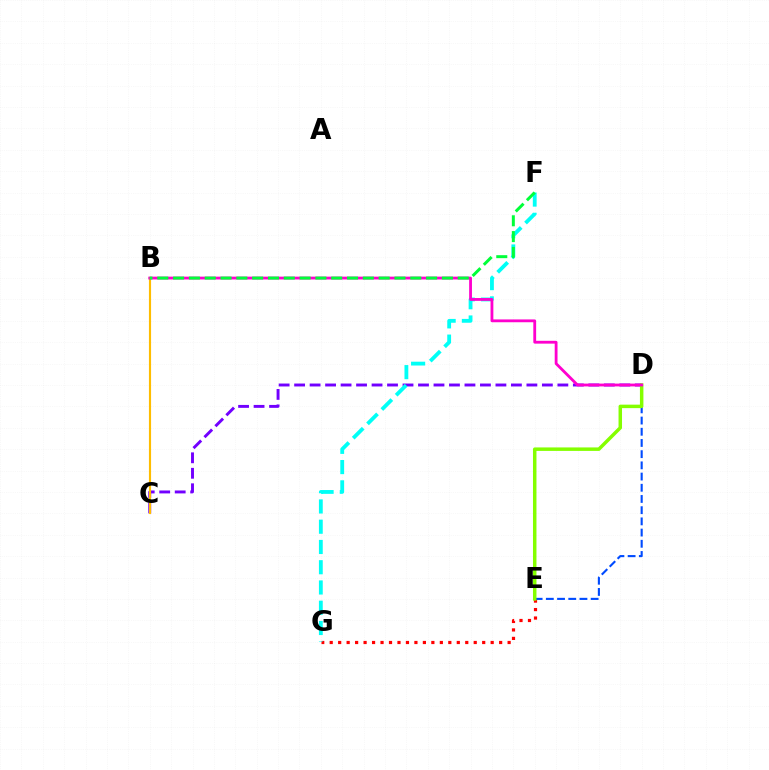{('C', 'D'): [{'color': '#7200ff', 'line_style': 'dashed', 'thickness': 2.1}], ('E', 'G'): [{'color': '#ff0000', 'line_style': 'dotted', 'thickness': 2.3}], ('D', 'E'): [{'color': '#004bff', 'line_style': 'dashed', 'thickness': 1.52}, {'color': '#84ff00', 'line_style': 'solid', 'thickness': 2.51}], ('B', 'C'): [{'color': '#ffbd00', 'line_style': 'solid', 'thickness': 1.54}], ('F', 'G'): [{'color': '#00fff6', 'line_style': 'dashed', 'thickness': 2.75}], ('B', 'D'): [{'color': '#ff00cf', 'line_style': 'solid', 'thickness': 2.03}], ('B', 'F'): [{'color': '#00ff39', 'line_style': 'dashed', 'thickness': 2.15}]}